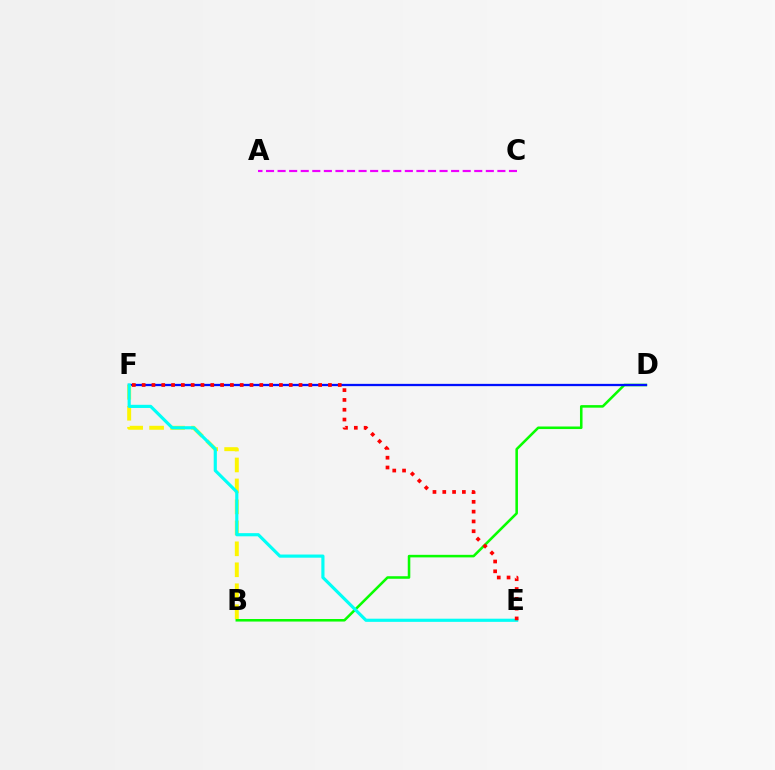{('B', 'D'): [{'color': '#08ff00', 'line_style': 'solid', 'thickness': 1.84}], ('D', 'F'): [{'color': '#0010ff', 'line_style': 'solid', 'thickness': 1.64}], ('B', 'F'): [{'color': '#fcf500', 'line_style': 'dashed', 'thickness': 2.85}], ('E', 'F'): [{'color': '#00fff6', 'line_style': 'solid', 'thickness': 2.27}, {'color': '#ff0000', 'line_style': 'dotted', 'thickness': 2.66}], ('A', 'C'): [{'color': '#ee00ff', 'line_style': 'dashed', 'thickness': 1.57}]}